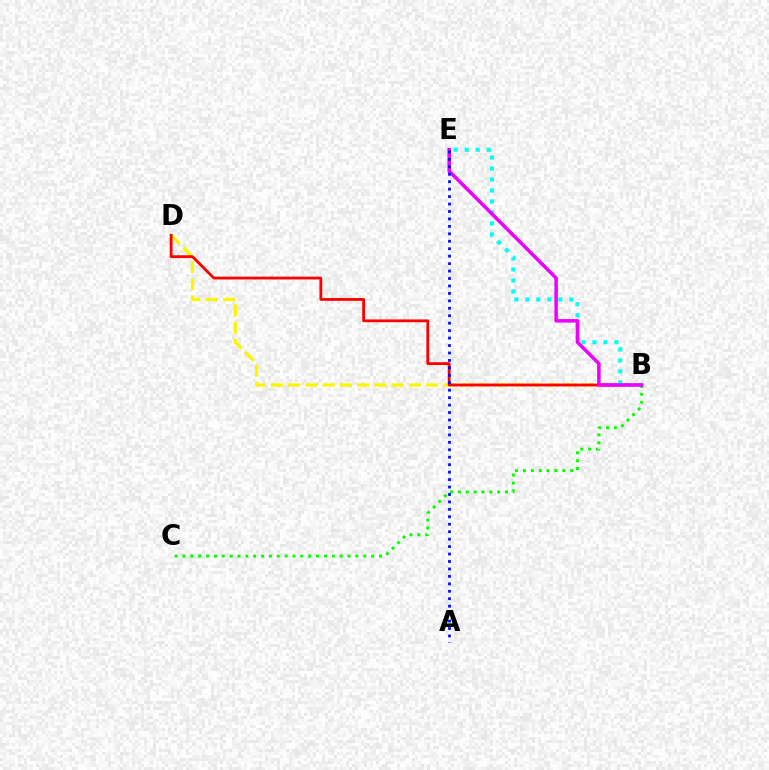{('B', 'C'): [{'color': '#08ff00', 'line_style': 'dotted', 'thickness': 2.14}], ('B', 'D'): [{'color': '#fcf500', 'line_style': 'dashed', 'thickness': 2.34}, {'color': '#ff0000', 'line_style': 'solid', 'thickness': 2.02}], ('B', 'E'): [{'color': '#00fff6', 'line_style': 'dotted', 'thickness': 2.99}, {'color': '#ee00ff', 'line_style': 'solid', 'thickness': 2.52}], ('A', 'E'): [{'color': '#0010ff', 'line_style': 'dotted', 'thickness': 2.02}]}